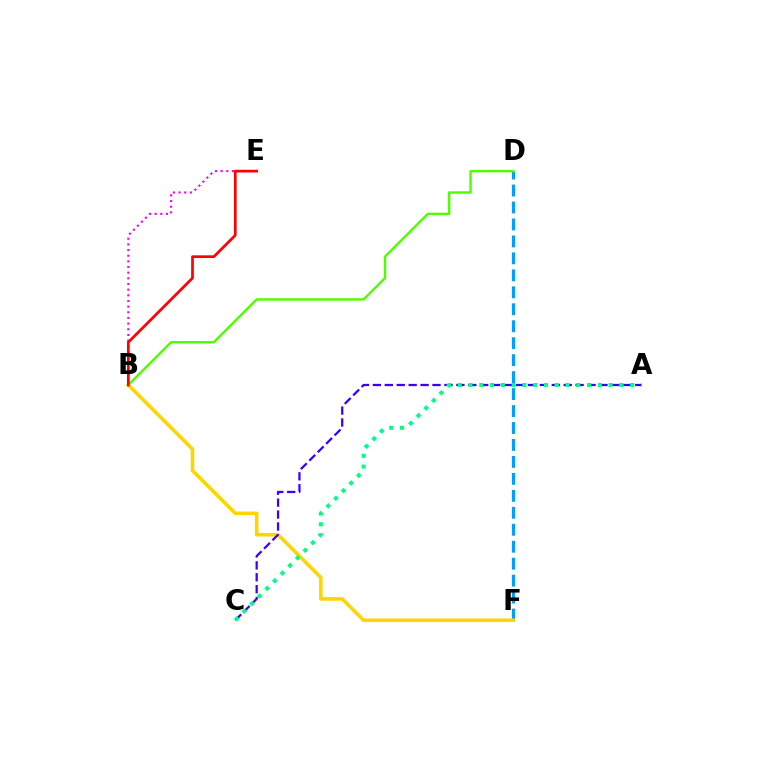{('D', 'F'): [{'color': '#009eff', 'line_style': 'dashed', 'thickness': 2.3}], ('B', 'D'): [{'color': '#4fff00', 'line_style': 'solid', 'thickness': 1.75}], ('B', 'E'): [{'color': '#ff00ed', 'line_style': 'dotted', 'thickness': 1.54}, {'color': '#ff0000', 'line_style': 'solid', 'thickness': 1.94}], ('B', 'F'): [{'color': '#ffd500', 'line_style': 'solid', 'thickness': 2.56}], ('A', 'C'): [{'color': '#3700ff', 'line_style': 'dashed', 'thickness': 1.62}, {'color': '#00ff86', 'line_style': 'dotted', 'thickness': 2.93}]}